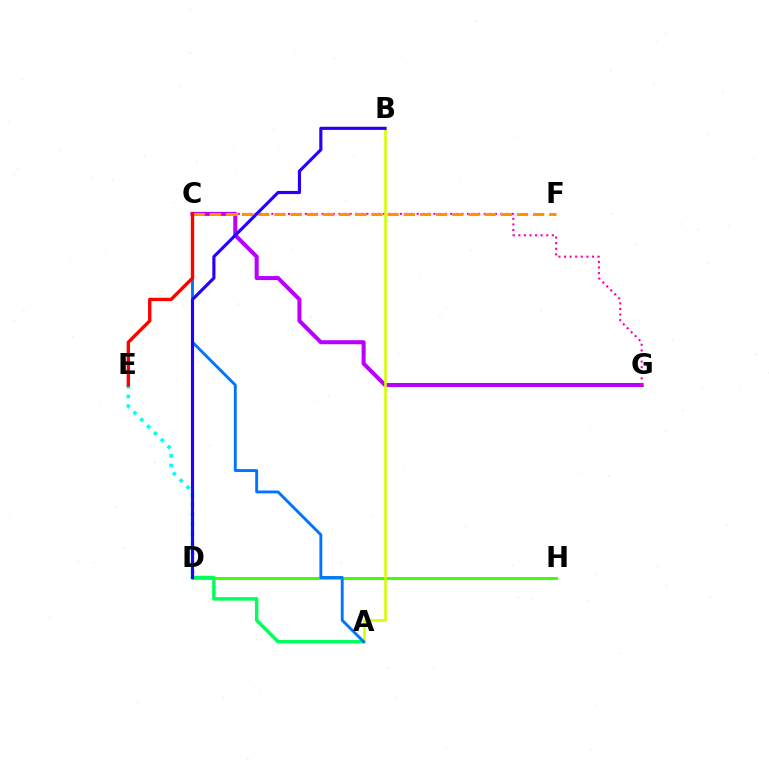{('D', 'H'): [{'color': '#3dff00', 'line_style': 'solid', 'thickness': 2.1}], ('A', 'D'): [{'color': '#00ff5c', 'line_style': 'solid', 'thickness': 2.49}], ('C', 'G'): [{'color': '#b900ff', 'line_style': 'solid', 'thickness': 2.91}, {'color': '#ff00ac', 'line_style': 'dotted', 'thickness': 1.52}], ('A', 'B'): [{'color': '#d1ff00', 'line_style': 'solid', 'thickness': 1.86}], ('A', 'C'): [{'color': '#0074ff', 'line_style': 'solid', 'thickness': 2.07}], ('D', 'E'): [{'color': '#00fff6', 'line_style': 'dotted', 'thickness': 2.62}], ('C', 'F'): [{'color': '#ff9400', 'line_style': 'dashed', 'thickness': 2.2}], ('B', 'D'): [{'color': '#2500ff', 'line_style': 'solid', 'thickness': 2.26}], ('C', 'E'): [{'color': '#ff0000', 'line_style': 'solid', 'thickness': 2.42}]}